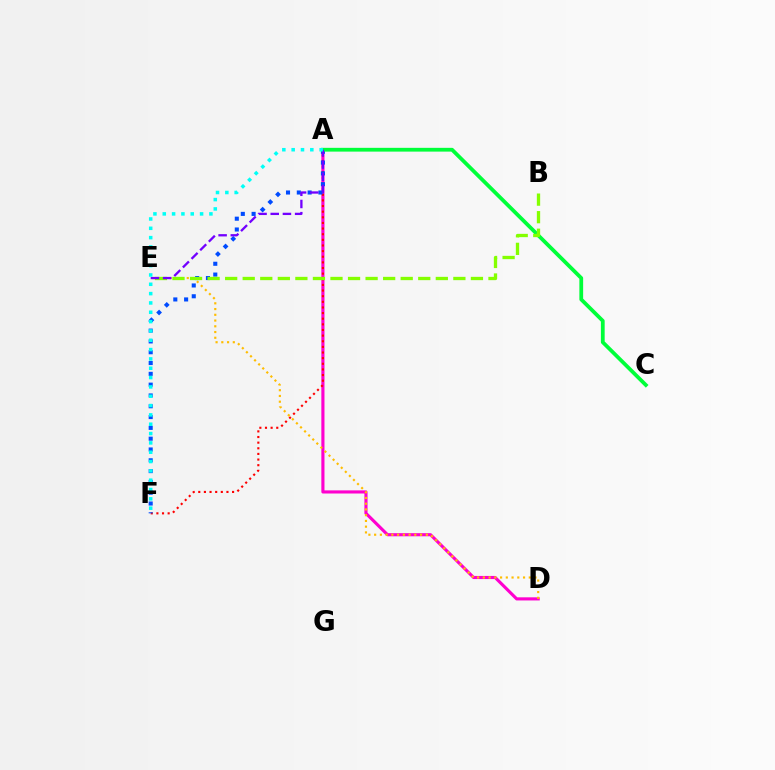{('A', 'D'): [{'color': '#ff00cf', 'line_style': 'solid', 'thickness': 2.25}], ('A', 'F'): [{'color': '#ff0000', 'line_style': 'dotted', 'thickness': 1.53}, {'color': '#004bff', 'line_style': 'dotted', 'thickness': 2.94}, {'color': '#00fff6', 'line_style': 'dotted', 'thickness': 2.53}], ('D', 'E'): [{'color': '#ffbd00', 'line_style': 'dotted', 'thickness': 1.56}], ('A', 'C'): [{'color': '#00ff39', 'line_style': 'solid', 'thickness': 2.72}], ('B', 'E'): [{'color': '#84ff00', 'line_style': 'dashed', 'thickness': 2.38}], ('A', 'E'): [{'color': '#7200ff', 'line_style': 'dashed', 'thickness': 1.66}]}